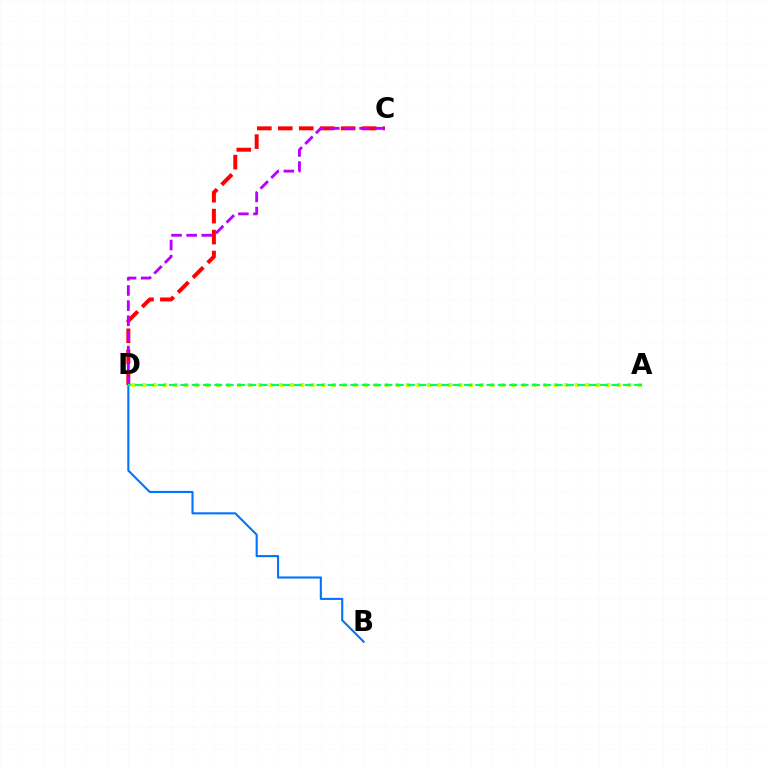{('C', 'D'): [{'color': '#ff0000', 'line_style': 'dashed', 'thickness': 2.85}, {'color': '#b900ff', 'line_style': 'dashed', 'thickness': 2.06}], ('A', 'D'): [{'color': '#d1ff00', 'line_style': 'dotted', 'thickness': 2.87}, {'color': '#00ff5c', 'line_style': 'dashed', 'thickness': 1.54}], ('B', 'D'): [{'color': '#0074ff', 'line_style': 'solid', 'thickness': 1.52}]}